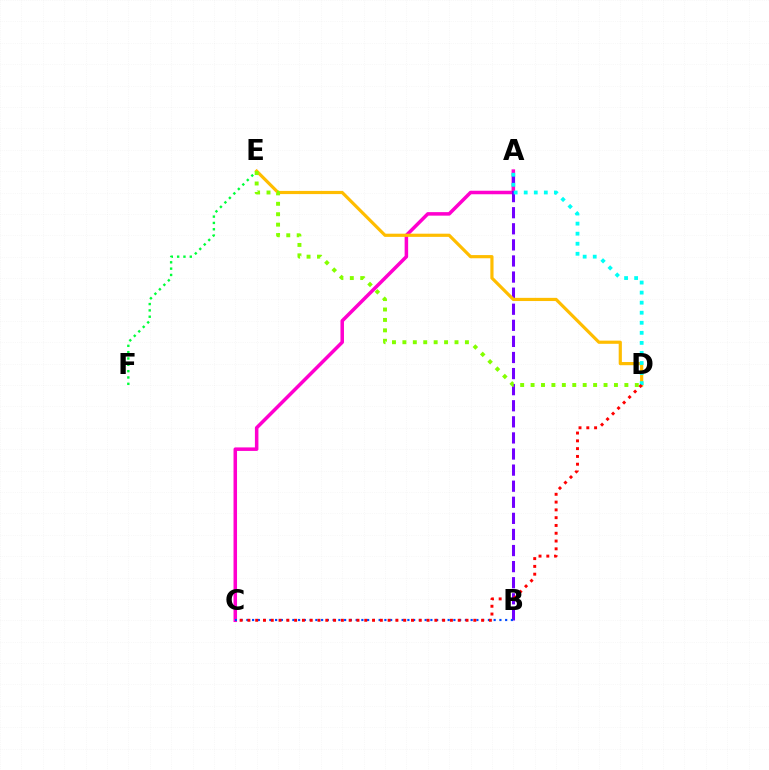{('E', 'F'): [{'color': '#00ff39', 'line_style': 'dotted', 'thickness': 1.72}], ('A', 'C'): [{'color': '#ff00cf', 'line_style': 'solid', 'thickness': 2.53}], ('A', 'B'): [{'color': '#7200ff', 'line_style': 'dashed', 'thickness': 2.19}], ('D', 'E'): [{'color': '#ffbd00', 'line_style': 'solid', 'thickness': 2.29}, {'color': '#84ff00', 'line_style': 'dotted', 'thickness': 2.83}], ('A', 'D'): [{'color': '#00fff6', 'line_style': 'dotted', 'thickness': 2.73}], ('B', 'C'): [{'color': '#004bff', 'line_style': 'dotted', 'thickness': 1.56}], ('C', 'D'): [{'color': '#ff0000', 'line_style': 'dotted', 'thickness': 2.12}]}